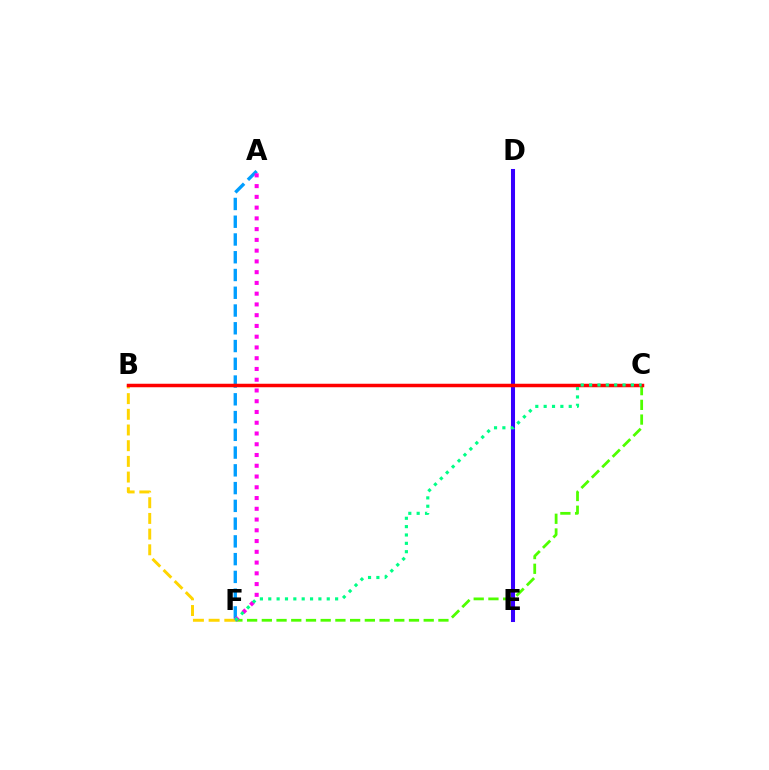{('B', 'F'): [{'color': '#ffd500', 'line_style': 'dashed', 'thickness': 2.13}], ('D', 'E'): [{'color': '#3700ff', 'line_style': 'solid', 'thickness': 2.91}], ('C', 'F'): [{'color': '#4fff00', 'line_style': 'dashed', 'thickness': 2.0}, {'color': '#00ff86', 'line_style': 'dotted', 'thickness': 2.27}], ('A', 'F'): [{'color': '#009eff', 'line_style': 'dashed', 'thickness': 2.41}, {'color': '#ff00ed', 'line_style': 'dotted', 'thickness': 2.92}], ('B', 'C'): [{'color': '#ff0000', 'line_style': 'solid', 'thickness': 2.52}]}